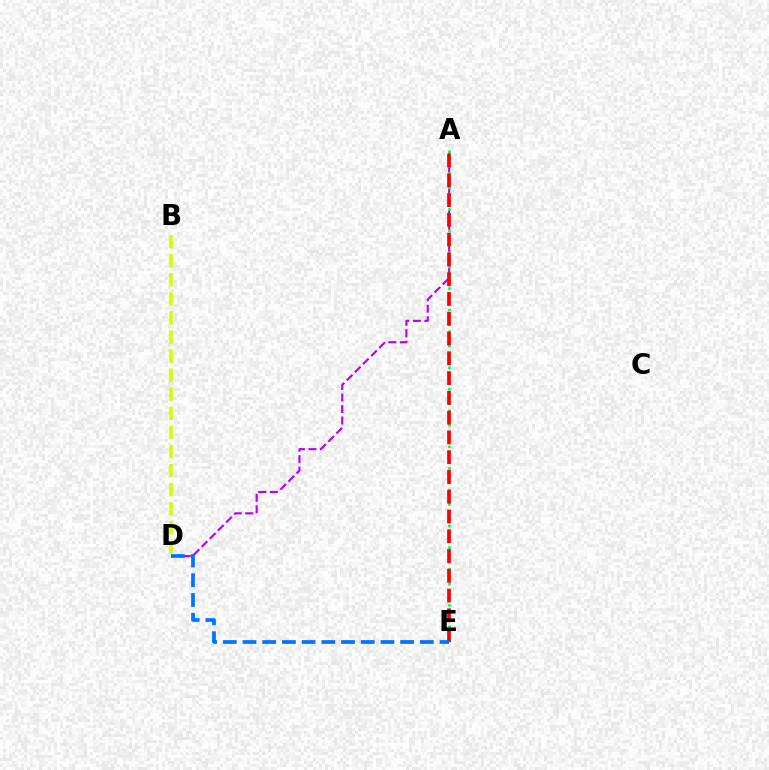{('A', 'D'): [{'color': '#b900ff', 'line_style': 'dashed', 'thickness': 1.56}], ('B', 'D'): [{'color': '#d1ff00', 'line_style': 'dashed', 'thickness': 2.59}], ('A', 'E'): [{'color': '#00ff5c', 'line_style': 'dotted', 'thickness': 1.96}, {'color': '#ff0000', 'line_style': 'dashed', 'thickness': 2.69}], ('D', 'E'): [{'color': '#0074ff', 'line_style': 'dashed', 'thickness': 2.68}]}